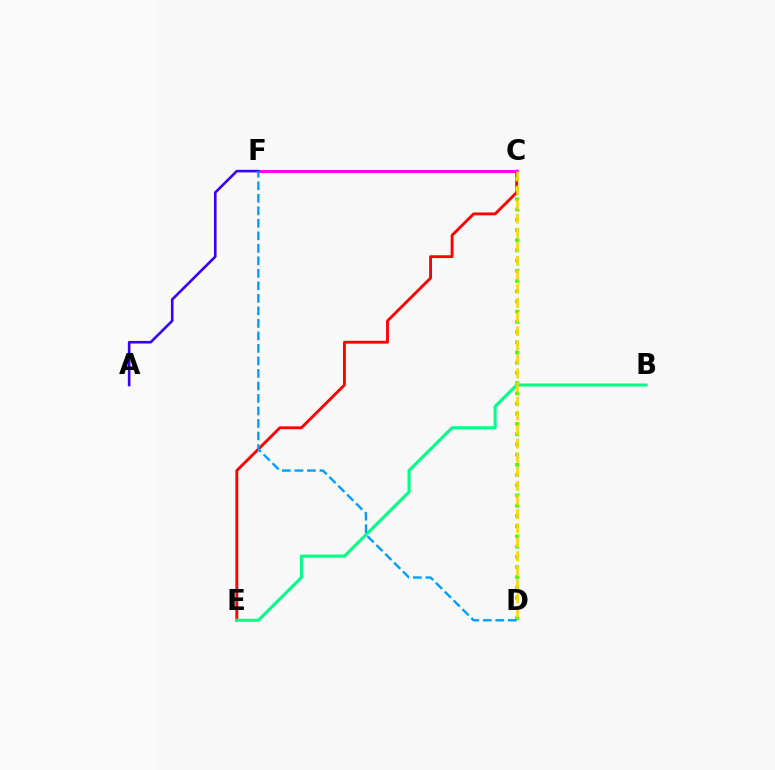{('C', 'E'): [{'color': '#ff0000', 'line_style': 'solid', 'thickness': 2.06}], ('C', 'F'): [{'color': '#ff00ed', 'line_style': 'solid', 'thickness': 2.08}], ('C', 'D'): [{'color': '#4fff00', 'line_style': 'dotted', 'thickness': 2.78}, {'color': '#ffd500', 'line_style': 'dashed', 'thickness': 1.91}], ('B', 'E'): [{'color': '#00ff86', 'line_style': 'solid', 'thickness': 2.21}], ('A', 'F'): [{'color': '#3700ff', 'line_style': 'solid', 'thickness': 1.88}], ('D', 'F'): [{'color': '#009eff', 'line_style': 'dashed', 'thickness': 1.7}]}